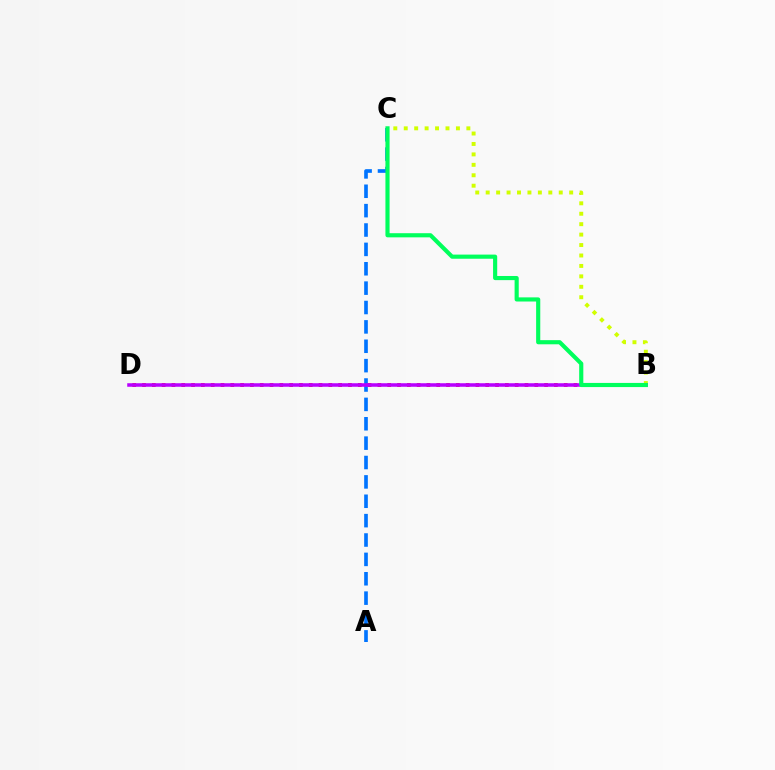{('A', 'C'): [{'color': '#0074ff', 'line_style': 'dashed', 'thickness': 2.63}], ('B', 'C'): [{'color': '#d1ff00', 'line_style': 'dotted', 'thickness': 2.84}, {'color': '#00ff5c', 'line_style': 'solid', 'thickness': 2.98}], ('B', 'D'): [{'color': '#ff0000', 'line_style': 'dotted', 'thickness': 2.66}, {'color': '#b900ff', 'line_style': 'solid', 'thickness': 2.54}]}